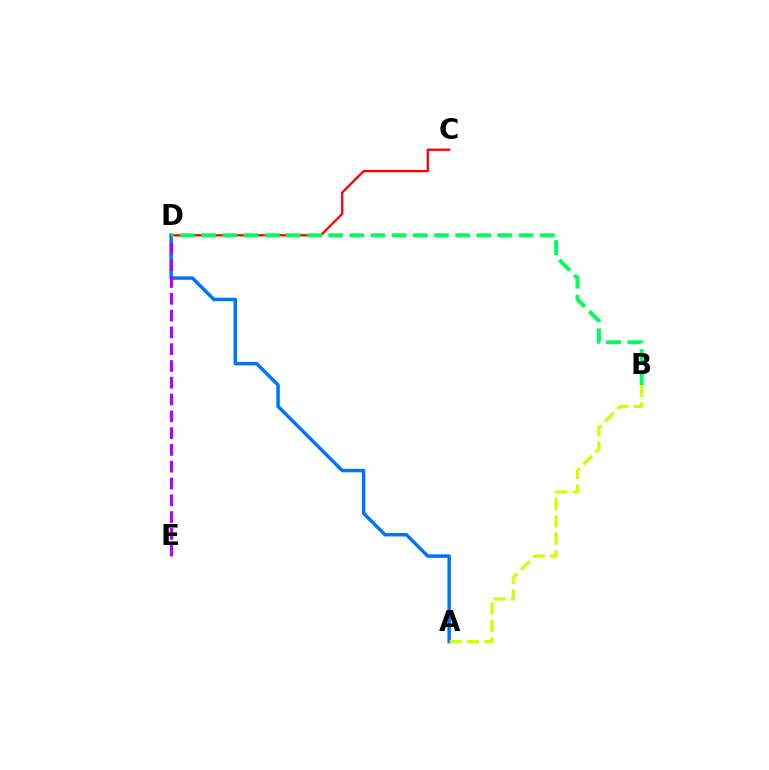{('C', 'D'): [{'color': '#ff0000', 'line_style': 'solid', 'thickness': 1.66}], ('A', 'D'): [{'color': '#0074ff', 'line_style': 'solid', 'thickness': 2.5}], ('D', 'E'): [{'color': '#b900ff', 'line_style': 'dashed', 'thickness': 2.28}], ('B', 'D'): [{'color': '#00ff5c', 'line_style': 'dashed', 'thickness': 2.88}], ('A', 'B'): [{'color': '#d1ff00', 'line_style': 'dashed', 'thickness': 2.36}]}